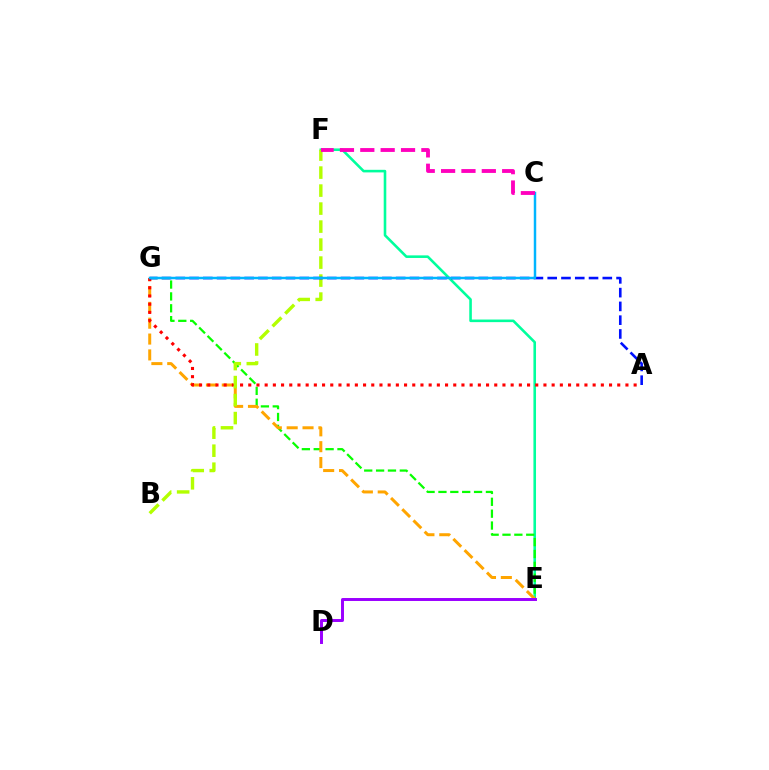{('E', 'F'): [{'color': '#00ff9d', 'line_style': 'solid', 'thickness': 1.87}], ('E', 'G'): [{'color': '#08ff00', 'line_style': 'dashed', 'thickness': 1.61}, {'color': '#ffa500', 'line_style': 'dashed', 'thickness': 2.15}], ('D', 'E'): [{'color': '#9b00ff', 'line_style': 'solid', 'thickness': 2.13}], ('A', 'G'): [{'color': '#ff0000', 'line_style': 'dotted', 'thickness': 2.23}, {'color': '#0010ff', 'line_style': 'dashed', 'thickness': 1.87}], ('B', 'F'): [{'color': '#b3ff00', 'line_style': 'dashed', 'thickness': 2.45}], ('C', 'G'): [{'color': '#00b5ff', 'line_style': 'solid', 'thickness': 1.77}], ('C', 'F'): [{'color': '#ff00bd', 'line_style': 'dashed', 'thickness': 2.77}]}